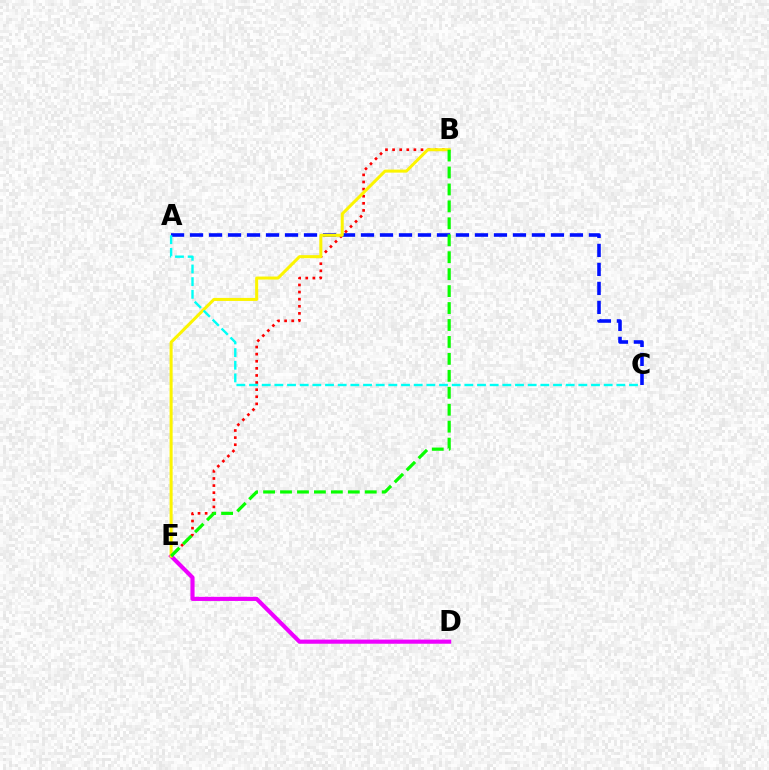{('B', 'E'): [{'color': '#ff0000', 'line_style': 'dotted', 'thickness': 1.93}, {'color': '#fcf500', 'line_style': 'solid', 'thickness': 2.18}, {'color': '#08ff00', 'line_style': 'dashed', 'thickness': 2.3}], ('A', 'C'): [{'color': '#0010ff', 'line_style': 'dashed', 'thickness': 2.58}, {'color': '#00fff6', 'line_style': 'dashed', 'thickness': 1.72}], ('D', 'E'): [{'color': '#ee00ff', 'line_style': 'solid', 'thickness': 2.98}]}